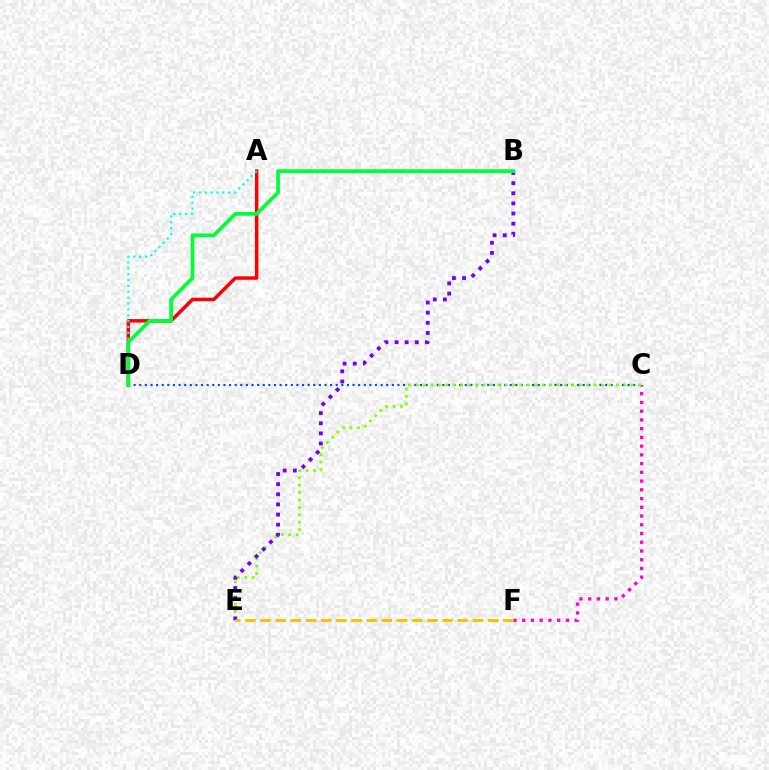{('A', 'D'): [{'color': '#ff0000', 'line_style': 'solid', 'thickness': 2.5}, {'color': '#00fff6', 'line_style': 'dotted', 'thickness': 1.59}], ('C', 'F'): [{'color': '#ff00cf', 'line_style': 'dotted', 'thickness': 2.37}], ('C', 'D'): [{'color': '#004bff', 'line_style': 'dotted', 'thickness': 1.52}], ('C', 'E'): [{'color': '#84ff00', 'line_style': 'dotted', 'thickness': 2.01}], ('B', 'E'): [{'color': '#7200ff', 'line_style': 'dotted', 'thickness': 2.75}], ('B', 'D'): [{'color': '#00ff39', 'line_style': 'solid', 'thickness': 2.69}], ('E', 'F'): [{'color': '#ffbd00', 'line_style': 'dashed', 'thickness': 2.06}]}